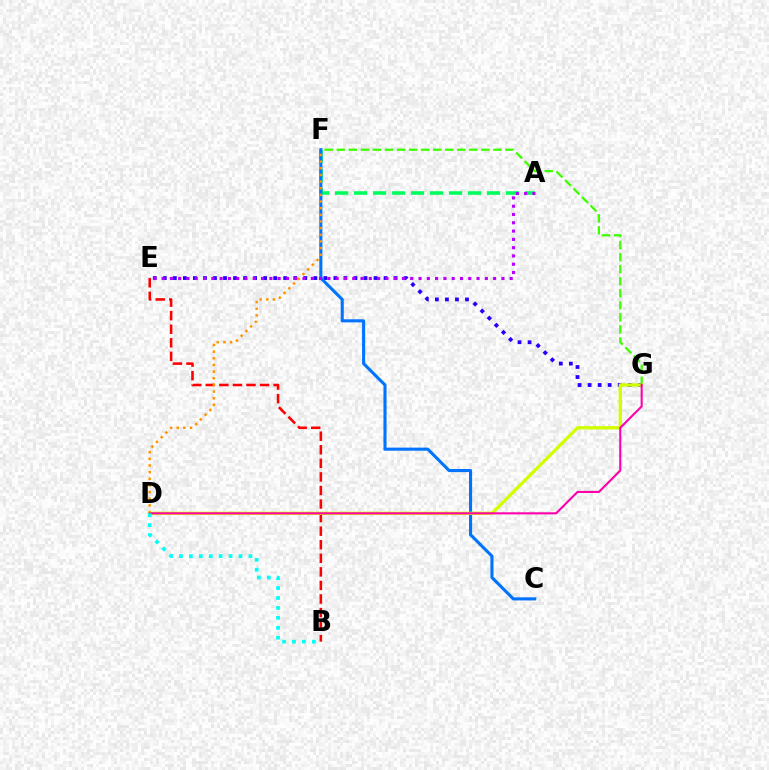{('B', 'E'): [{'color': '#ff0000', 'line_style': 'dashed', 'thickness': 1.84}], ('F', 'G'): [{'color': '#3dff00', 'line_style': 'dashed', 'thickness': 1.64}], ('A', 'F'): [{'color': '#00ff5c', 'line_style': 'dashed', 'thickness': 2.58}], ('E', 'G'): [{'color': '#2500ff', 'line_style': 'dotted', 'thickness': 2.73}], ('C', 'F'): [{'color': '#0074ff', 'line_style': 'solid', 'thickness': 2.23}], ('D', 'F'): [{'color': '#ff9400', 'line_style': 'dotted', 'thickness': 1.81}], ('A', 'E'): [{'color': '#b900ff', 'line_style': 'dotted', 'thickness': 2.25}], ('D', 'G'): [{'color': '#d1ff00', 'line_style': 'solid', 'thickness': 2.4}, {'color': '#ff00ac', 'line_style': 'solid', 'thickness': 1.51}], ('B', 'D'): [{'color': '#00fff6', 'line_style': 'dotted', 'thickness': 2.7}]}